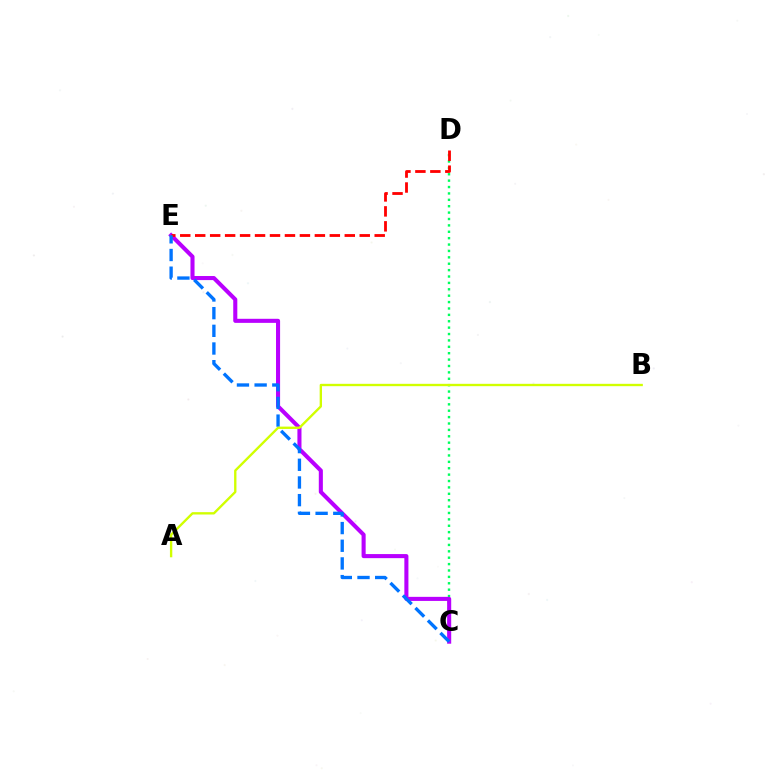{('C', 'D'): [{'color': '#00ff5c', 'line_style': 'dotted', 'thickness': 1.74}], ('C', 'E'): [{'color': '#b900ff', 'line_style': 'solid', 'thickness': 2.93}, {'color': '#0074ff', 'line_style': 'dashed', 'thickness': 2.4}], ('D', 'E'): [{'color': '#ff0000', 'line_style': 'dashed', 'thickness': 2.03}], ('A', 'B'): [{'color': '#d1ff00', 'line_style': 'solid', 'thickness': 1.69}]}